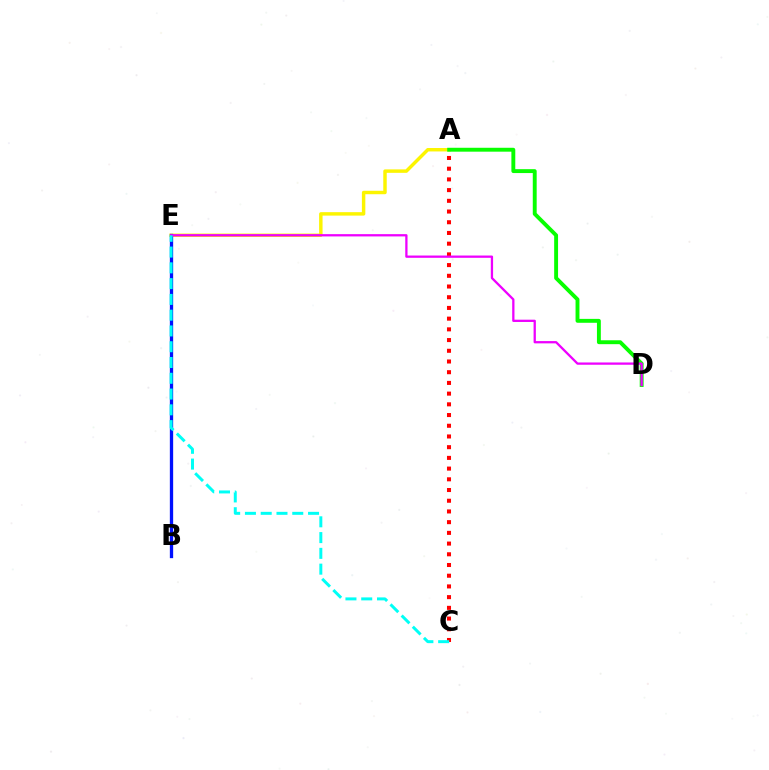{('A', 'E'): [{'color': '#fcf500', 'line_style': 'solid', 'thickness': 2.48}], ('B', 'E'): [{'color': '#0010ff', 'line_style': 'solid', 'thickness': 2.38}], ('A', 'D'): [{'color': '#08ff00', 'line_style': 'solid', 'thickness': 2.81}], ('A', 'C'): [{'color': '#ff0000', 'line_style': 'dotted', 'thickness': 2.91}], ('D', 'E'): [{'color': '#ee00ff', 'line_style': 'solid', 'thickness': 1.64}], ('C', 'E'): [{'color': '#00fff6', 'line_style': 'dashed', 'thickness': 2.14}]}